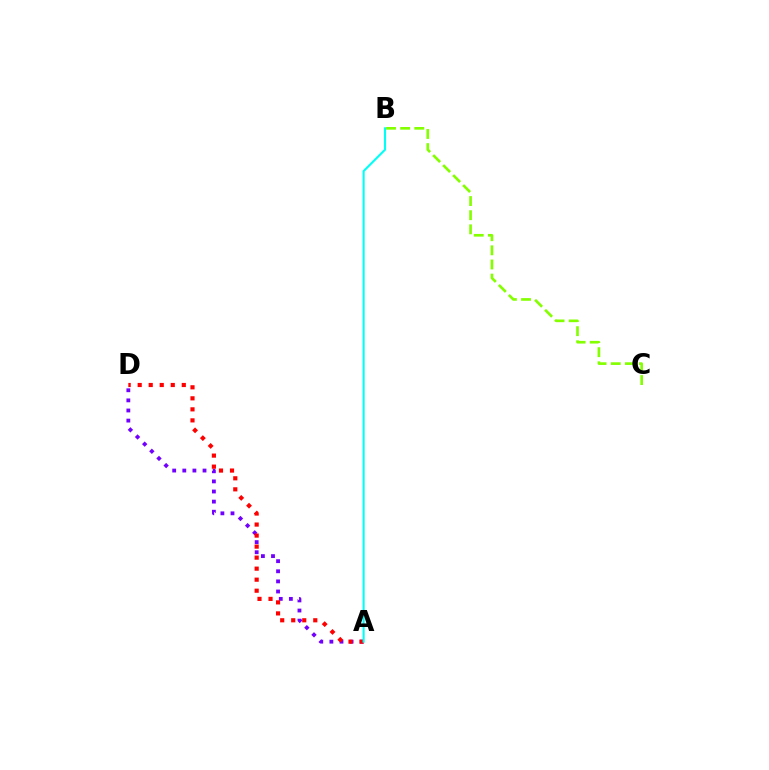{('A', 'D'): [{'color': '#7200ff', 'line_style': 'dotted', 'thickness': 2.75}, {'color': '#ff0000', 'line_style': 'dotted', 'thickness': 2.99}], ('A', 'B'): [{'color': '#00fff6', 'line_style': 'solid', 'thickness': 1.51}], ('B', 'C'): [{'color': '#84ff00', 'line_style': 'dashed', 'thickness': 1.92}]}